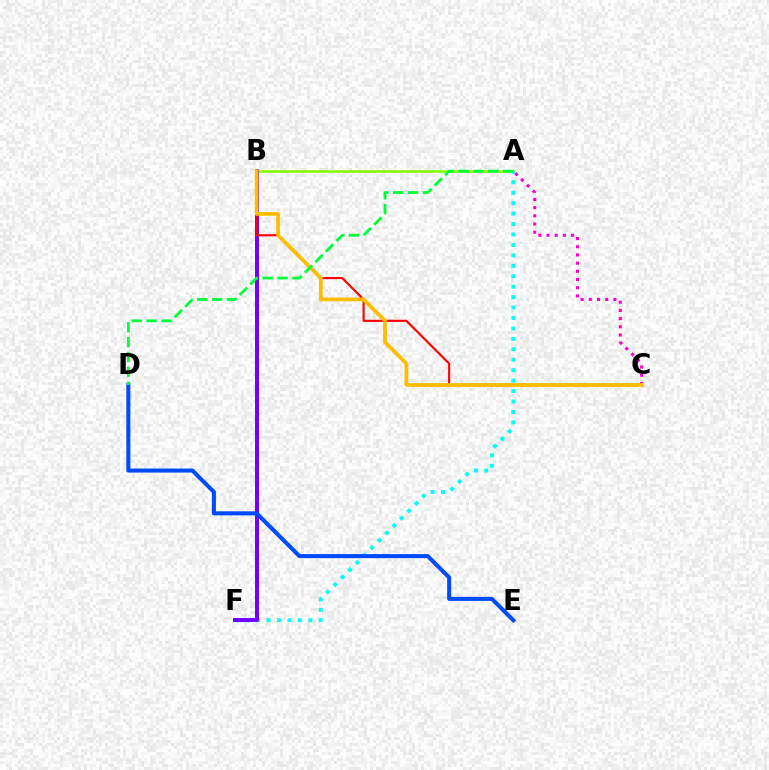{('A', 'B'): [{'color': '#84ff00', 'line_style': 'solid', 'thickness': 1.84}], ('A', 'F'): [{'color': '#00fff6', 'line_style': 'dotted', 'thickness': 2.84}], ('A', 'C'): [{'color': '#ff00cf', 'line_style': 'dotted', 'thickness': 2.22}], ('B', 'F'): [{'color': '#7200ff', 'line_style': 'solid', 'thickness': 2.87}], ('D', 'E'): [{'color': '#004bff', 'line_style': 'solid', 'thickness': 2.92}], ('B', 'C'): [{'color': '#ff0000', 'line_style': 'solid', 'thickness': 1.54}, {'color': '#ffbd00', 'line_style': 'solid', 'thickness': 2.71}], ('A', 'D'): [{'color': '#00ff39', 'line_style': 'dashed', 'thickness': 2.02}]}